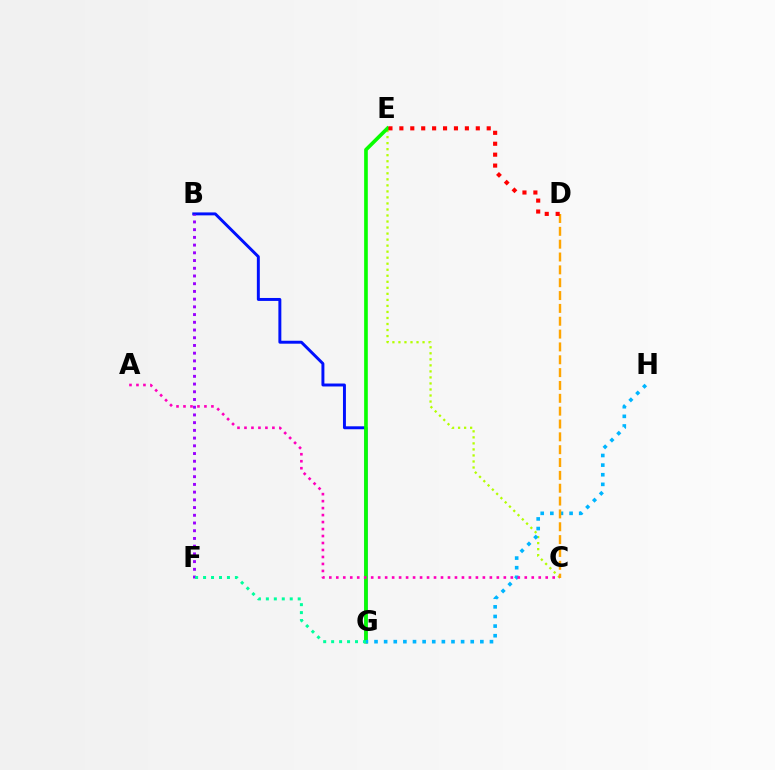{('C', 'E'): [{'color': '#b3ff00', 'line_style': 'dotted', 'thickness': 1.64}], ('B', 'G'): [{'color': '#0010ff', 'line_style': 'solid', 'thickness': 2.12}], ('E', 'G'): [{'color': '#08ff00', 'line_style': 'solid', 'thickness': 2.63}], ('B', 'F'): [{'color': '#9b00ff', 'line_style': 'dotted', 'thickness': 2.1}], ('G', 'H'): [{'color': '#00b5ff', 'line_style': 'dotted', 'thickness': 2.61}], ('F', 'G'): [{'color': '#00ff9d', 'line_style': 'dotted', 'thickness': 2.16}], ('C', 'D'): [{'color': '#ffa500', 'line_style': 'dashed', 'thickness': 1.74}], ('A', 'C'): [{'color': '#ff00bd', 'line_style': 'dotted', 'thickness': 1.9}], ('D', 'E'): [{'color': '#ff0000', 'line_style': 'dotted', 'thickness': 2.97}]}